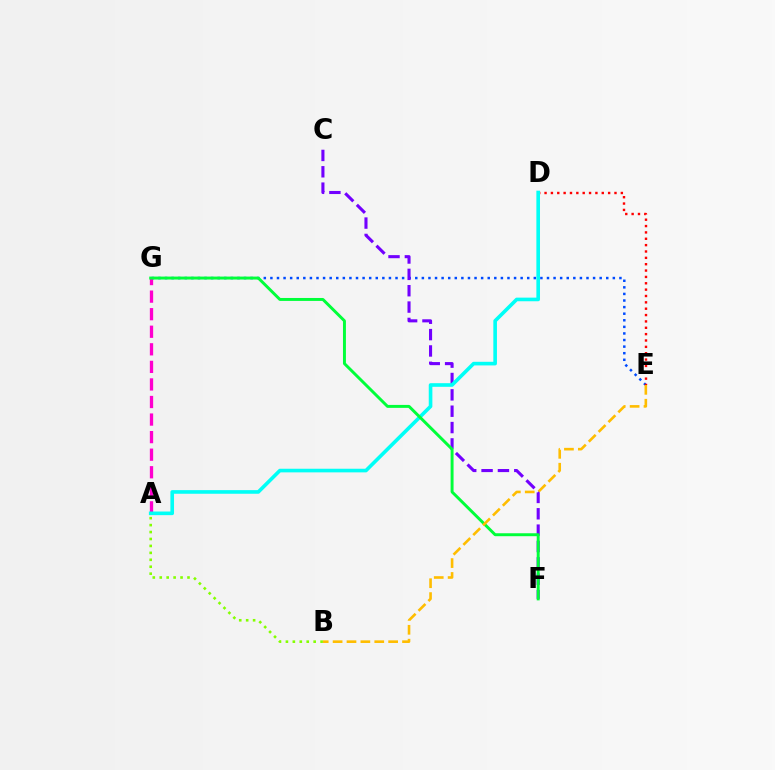{('E', 'G'): [{'color': '#004bff', 'line_style': 'dotted', 'thickness': 1.79}], ('C', 'F'): [{'color': '#7200ff', 'line_style': 'dashed', 'thickness': 2.22}], ('A', 'B'): [{'color': '#84ff00', 'line_style': 'dotted', 'thickness': 1.89}], ('D', 'E'): [{'color': '#ff0000', 'line_style': 'dotted', 'thickness': 1.73}], ('A', 'G'): [{'color': '#ff00cf', 'line_style': 'dashed', 'thickness': 2.39}], ('A', 'D'): [{'color': '#00fff6', 'line_style': 'solid', 'thickness': 2.61}], ('F', 'G'): [{'color': '#00ff39', 'line_style': 'solid', 'thickness': 2.12}], ('B', 'E'): [{'color': '#ffbd00', 'line_style': 'dashed', 'thickness': 1.89}]}